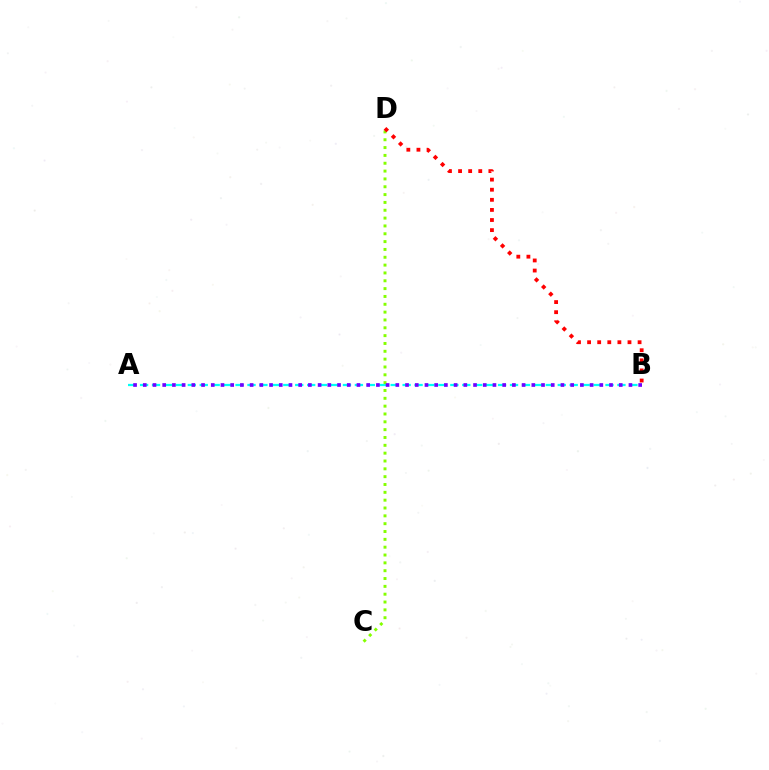{('A', 'B'): [{'color': '#00fff6', 'line_style': 'dashed', 'thickness': 1.62}, {'color': '#7200ff', 'line_style': 'dotted', 'thickness': 2.64}], ('C', 'D'): [{'color': '#84ff00', 'line_style': 'dotted', 'thickness': 2.13}], ('B', 'D'): [{'color': '#ff0000', 'line_style': 'dotted', 'thickness': 2.74}]}